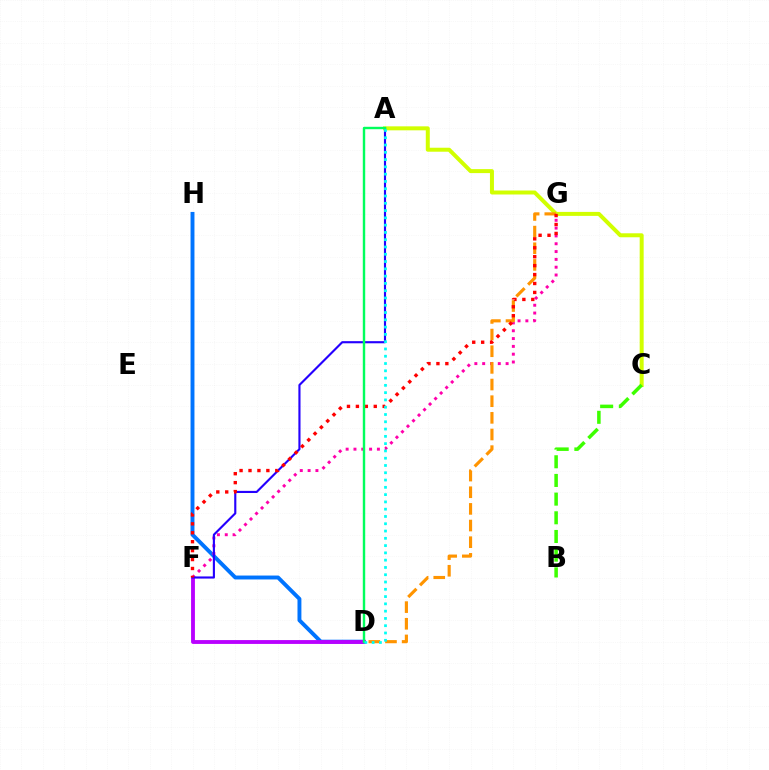{('D', 'H'): [{'color': '#0074ff', 'line_style': 'solid', 'thickness': 2.82}], ('F', 'G'): [{'color': '#ff00ac', 'line_style': 'dotted', 'thickness': 2.12}, {'color': '#ff0000', 'line_style': 'dotted', 'thickness': 2.43}], ('A', 'C'): [{'color': '#d1ff00', 'line_style': 'solid', 'thickness': 2.87}], ('D', 'F'): [{'color': '#b900ff', 'line_style': 'solid', 'thickness': 2.77}], ('B', 'C'): [{'color': '#3dff00', 'line_style': 'dashed', 'thickness': 2.54}], ('D', 'G'): [{'color': '#ff9400', 'line_style': 'dashed', 'thickness': 2.26}], ('A', 'F'): [{'color': '#2500ff', 'line_style': 'solid', 'thickness': 1.53}], ('A', 'D'): [{'color': '#00ff5c', 'line_style': 'solid', 'thickness': 1.74}, {'color': '#00fff6', 'line_style': 'dotted', 'thickness': 1.98}]}